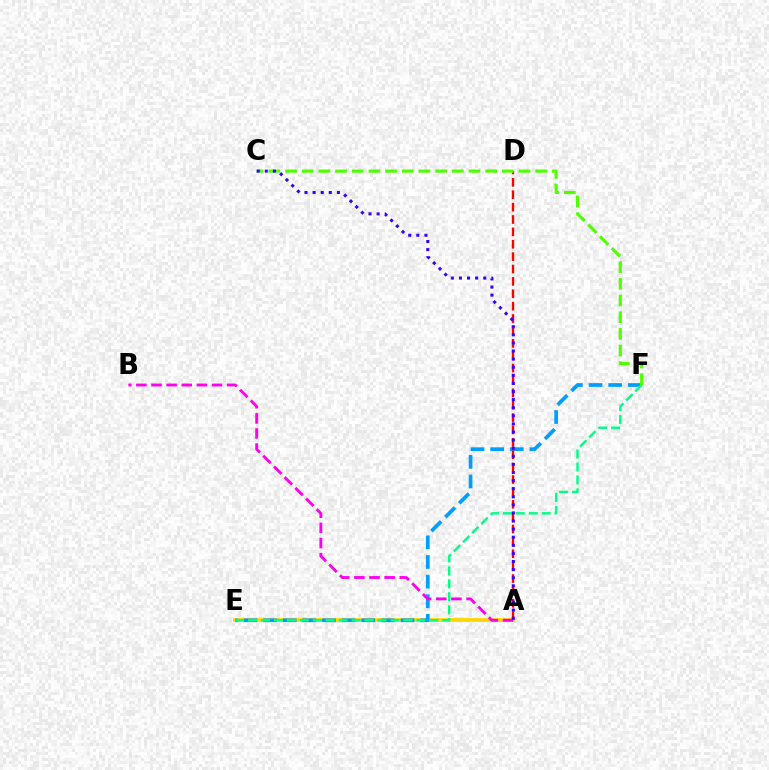{('A', 'E'): [{'color': '#ffd500', 'line_style': 'solid', 'thickness': 2.72}], ('E', 'F'): [{'color': '#009eff', 'line_style': 'dashed', 'thickness': 2.67}, {'color': '#00ff86', 'line_style': 'dashed', 'thickness': 1.76}], ('A', 'D'): [{'color': '#ff0000', 'line_style': 'dashed', 'thickness': 1.68}], ('A', 'B'): [{'color': '#ff00ed', 'line_style': 'dashed', 'thickness': 2.05}], ('C', 'F'): [{'color': '#4fff00', 'line_style': 'dashed', 'thickness': 2.27}], ('A', 'C'): [{'color': '#3700ff', 'line_style': 'dotted', 'thickness': 2.2}]}